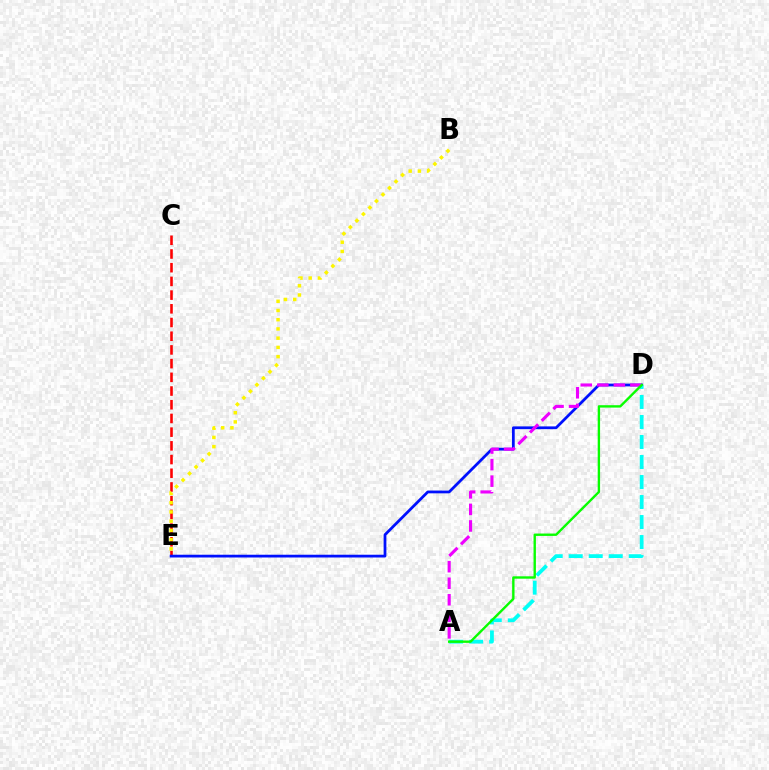{('C', 'E'): [{'color': '#ff0000', 'line_style': 'dashed', 'thickness': 1.86}], ('D', 'E'): [{'color': '#0010ff', 'line_style': 'solid', 'thickness': 1.99}], ('A', 'D'): [{'color': '#00fff6', 'line_style': 'dashed', 'thickness': 2.72}, {'color': '#ee00ff', 'line_style': 'dashed', 'thickness': 2.25}, {'color': '#08ff00', 'line_style': 'solid', 'thickness': 1.72}], ('B', 'E'): [{'color': '#fcf500', 'line_style': 'dotted', 'thickness': 2.51}]}